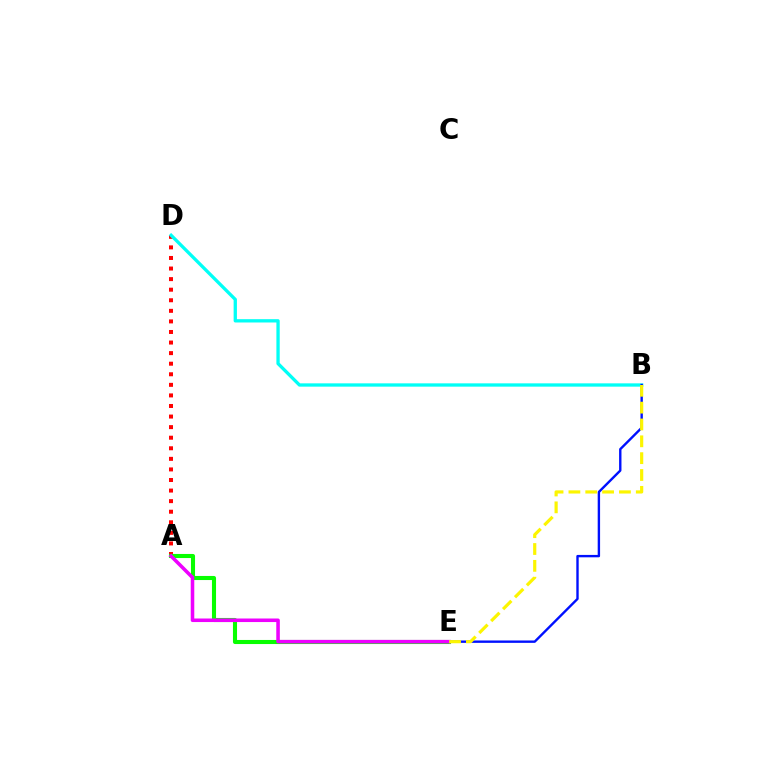{('A', 'D'): [{'color': '#ff0000', 'line_style': 'dotted', 'thickness': 2.87}], ('B', 'D'): [{'color': '#00fff6', 'line_style': 'solid', 'thickness': 2.38}], ('A', 'E'): [{'color': '#08ff00', 'line_style': 'solid', 'thickness': 2.94}, {'color': '#ee00ff', 'line_style': 'solid', 'thickness': 2.56}], ('B', 'E'): [{'color': '#0010ff', 'line_style': 'solid', 'thickness': 1.72}, {'color': '#fcf500', 'line_style': 'dashed', 'thickness': 2.29}]}